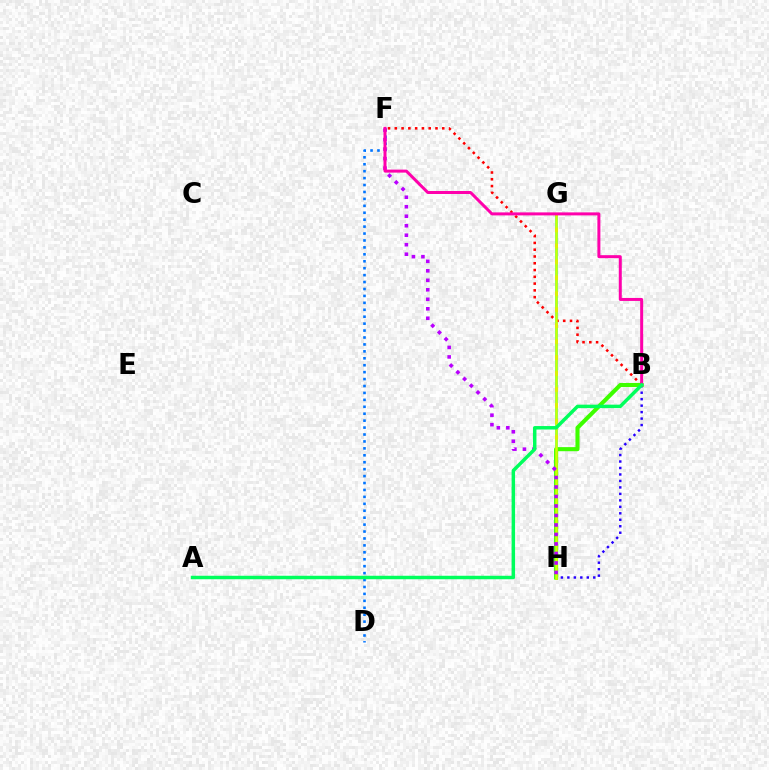{('G', 'H'): [{'color': '#ff9400', 'line_style': 'solid', 'thickness': 1.84}, {'color': '#00fff6', 'line_style': 'dashed', 'thickness': 2.17}, {'color': '#d1ff00', 'line_style': 'solid', 'thickness': 1.82}], ('B', 'F'): [{'color': '#ff0000', 'line_style': 'dotted', 'thickness': 1.84}, {'color': '#ff00ac', 'line_style': 'solid', 'thickness': 2.16}], ('D', 'F'): [{'color': '#0074ff', 'line_style': 'dotted', 'thickness': 1.88}], ('B', 'H'): [{'color': '#2500ff', 'line_style': 'dotted', 'thickness': 1.76}, {'color': '#3dff00', 'line_style': 'solid', 'thickness': 2.94}], ('F', 'H'): [{'color': '#b900ff', 'line_style': 'dotted', 'thickness': 2.58}], ('A', 'B'): [{'color': '#00ff5c', 'line_style': 'solid', 'thickness': 2.5}]}